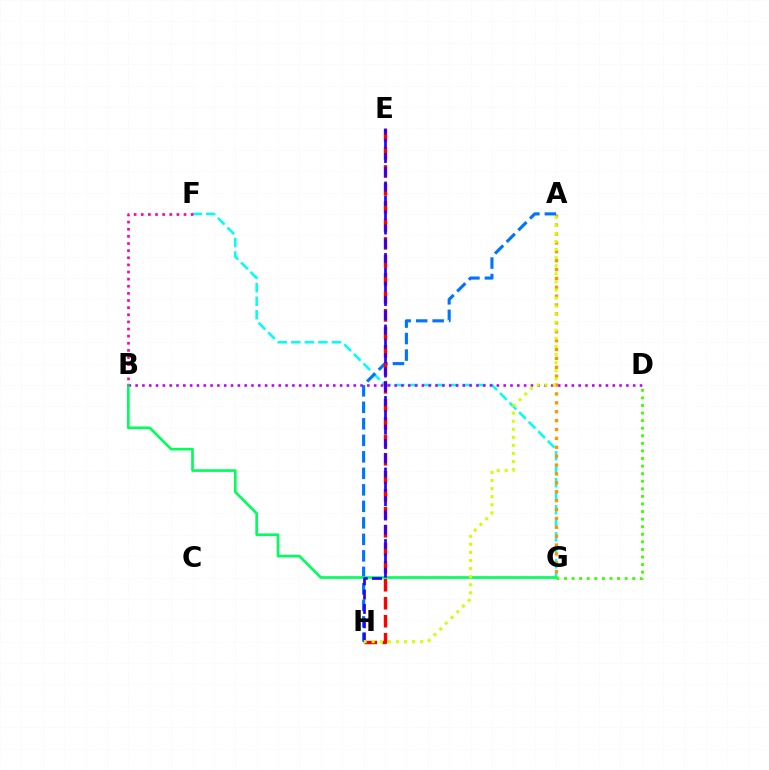{('F', 'G'): [{'color': '#00fff6', 'line_style': 'dashed', 'thickness': 1.84}], ('B', 'D'): [{'color': '#b900ff', 'line_style': 'dotted', 'thickness': 1.85}], ('A', 'G'): [{'color': '#ff9400', 'line_style': 'dotted', 'thickness': 2.41}], ('A', 'H'): [{'color': '#0074ff', 'line_style': 'dashed', 'thickness': 2.24}, {'color': '#d1ff00', 'line_style': 'dotted', 'thickness': 2.19}], ('E', 'H'): [{'color': '#ff0000', 'line_style': 'dashed', 'thickness': 2.44}, {'color': '#2500ff', 'line_style': 'dashed', 'thickness': 1.94}], ('B', 'G'): [{'color': '#00ff5c', 'line_style': 'solid', 'thickness': 1.91}], ('D', 'G'): [{'color': '#3dff00', 'line_style': 'dotted', 'thickness': 2.06}], ('B', 'F'): [{'color': '#ff00ac', 'line_style': 'dotted', 'thickness': 1.94}]}